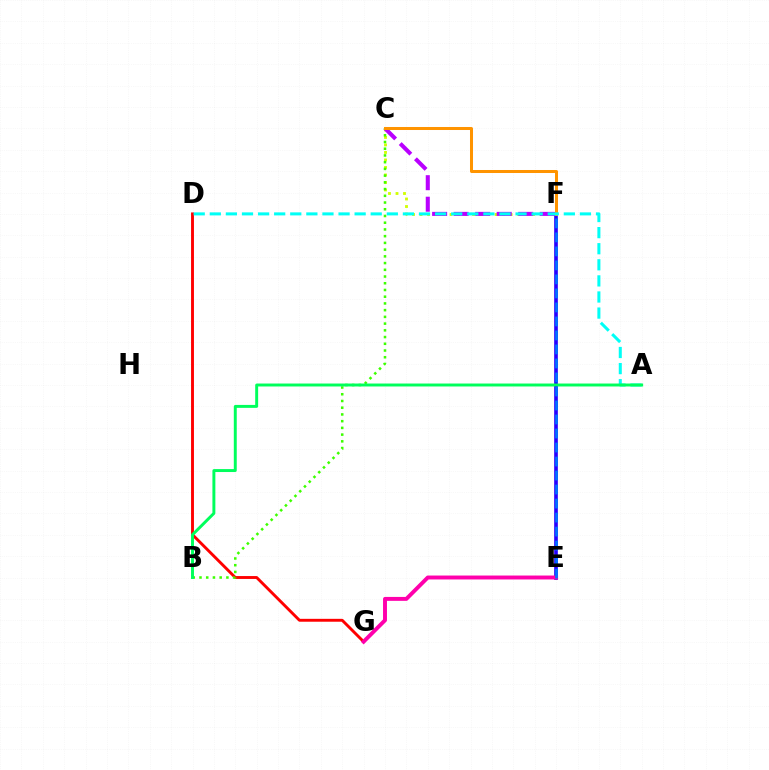{('C', 'F'): [{'color': '#d1ff00', 'line_style': 'dotted', 'thickness': 2.04}, {'color': '#b900ff', 'line_style': 'dashed', 'thickness': 2.92}, {'color': '#ff9400', 'line_style': 'solid', 'thickness': 2.17}], ('D', 'G'): [{'color': '#ff0000', 'line_style': 'solid', 'thickness': 2.08}], ('E', 'F'): [{'color': '#2500ff', 'line_style': 'solid', 'thickness': 2.63}, {'color': '#0074ff', 'line_style': 'dashed', 'thickness': 1.9}], ('B', 'C'): [{'color': '#3dff00', 'line_style': 'dotted', 'thickness': 1.83}], ('E', 'G'): [{'color': '#ff00ac', 'line_style': 'solid', 'thickness': 2.83}], ('A', 'D'): [{'color': '#00fff6', 'line_style': 'dashed', 'thickness': 2.19}], ('A', 'B'): [{'color': '#00ff5c', 'line_style': 'solid', 'thickness': 2.12}]}